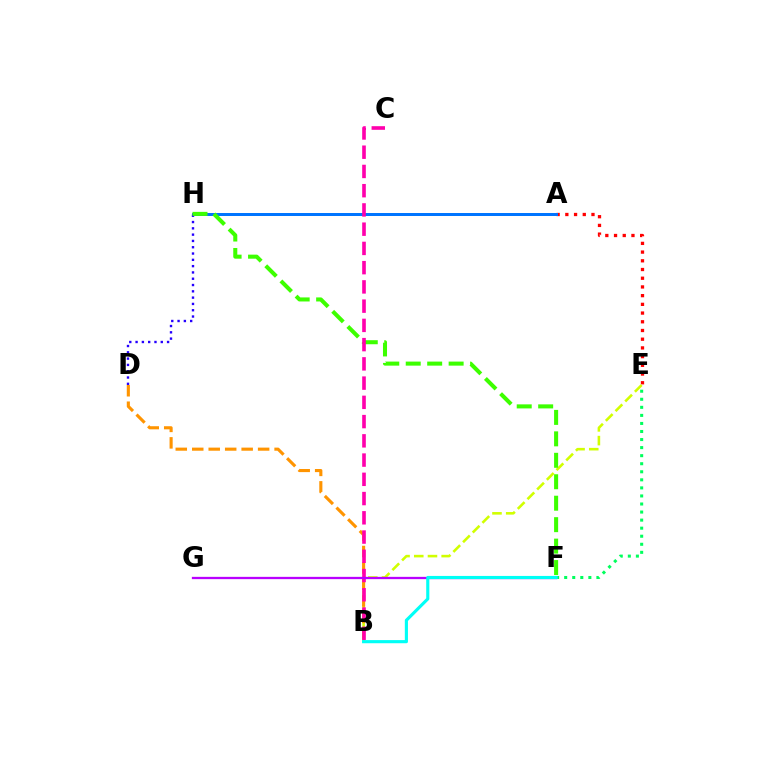{('A', 'E'): [{'color': '#ff0000', 'line_style': 'dotted', 'thickness': 2.37}], ('B', 'E'): [{'color': '#d1ff00', 'line_style': 'dashed', 'thickness': 1.86}], ('A', 'H'): [{'color': '#0074ff', 'line_style': 'solid', 'thickness': 2.15}], ('E', 'F'): [{'color': '#00ff5c', 'line_style': 'dotted', 'thickness': 2.19}], ('B', 'D'): [{'color': '#ff9400', 'line_style': 'dashed', 'thickness': 2.24}], ('D', 'H'): [{'color': '#2500ff', 'line_style': 'dotted', 'thickness': 1.71}], ('F', 'H'): [{'color': '#3dff00', 'line_style': 'dashed', 'thickness': 2.91}], ('B', 'C'): [{'color': '#ff00ac', 'line_style': 'dashed', 'thickness': 2.61}], ('F', 'G'): [{'color': '#b900ff', 'line_style': 'solid', 'thickness': 1.65}], ('B', 'F'): [{'color': '#00fff6', 'line_style': 'solid', 'thickness': 2.25}]}